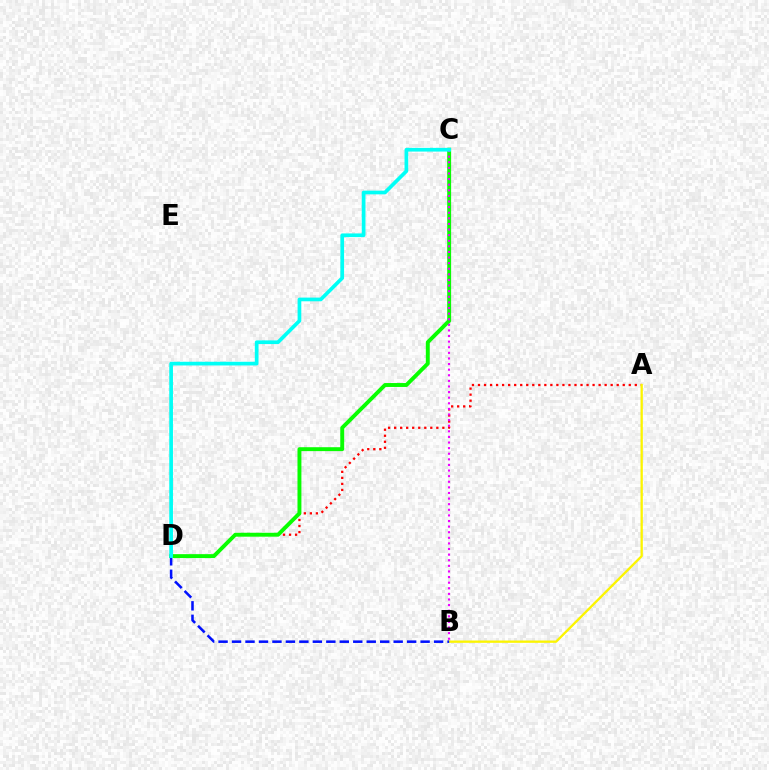{('A', 'D'): [{'color': '#ff0000', 'line_style': 'dotted', 'thickness': 1.64}], ('C', 'D'): [{'color': '#08ff00', 'line_style': 'solid', 'thickness': 2.82}, {'color': '#00fff6', 'line_style': 'solid', 'thickness': 2.66}], ('B', 'C'): [{'color': '#ee00ff', 'line_style': 'dotted', 'thickness': 1.52}], ('A', 'B'): [{'color': '#fcf500', 'line_style': 'solid', 'thickness': 1.67}], ('B', 'D'): [{'color': '#0010ff', 'line_style': 'dashed', 'thickness': 1.83}]}